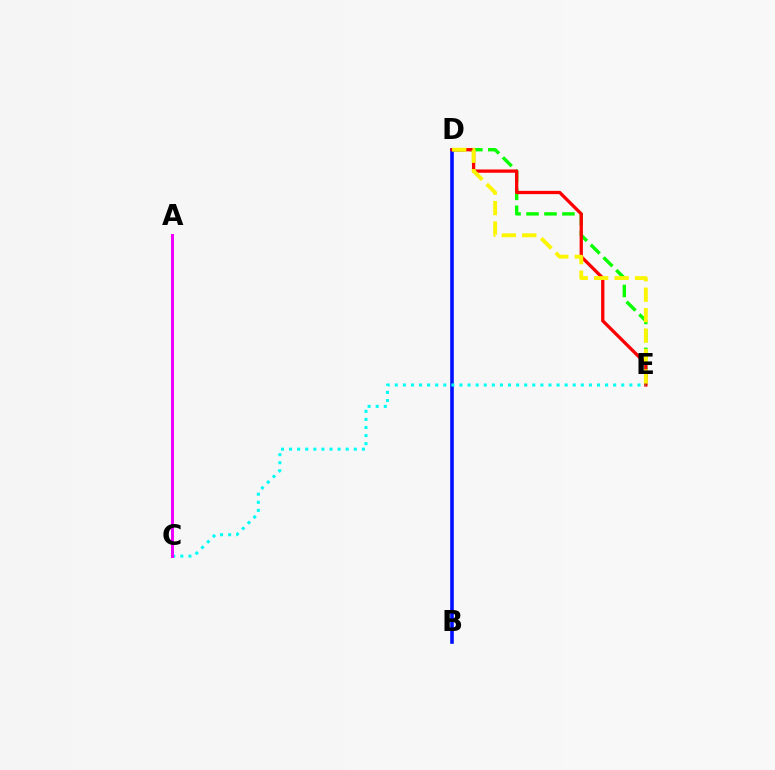{('D', 'E'): [{'color': '#08ff00', 'line_style': 'dashed', 'thickness': 2.44}, {'color': '#ff0000', 'line_style': 'solid', 'thickness': 2.36}, {'color': '#fcf500', 'line_style': 'dashed', 'thickness': 2.78}], ('B', 'D'): [{'color': '#0010ff', 'line_style': 'solid', 'thickness': 2.6}], ('C', 'E'): [{'color': '#00fff6', 'line_style': 'dotted', 'thickness': 2.2}], ('A', 'C'): [{'color': '#ee00ff', 'line_style': 'solid', 'thickness': 2.16}]}